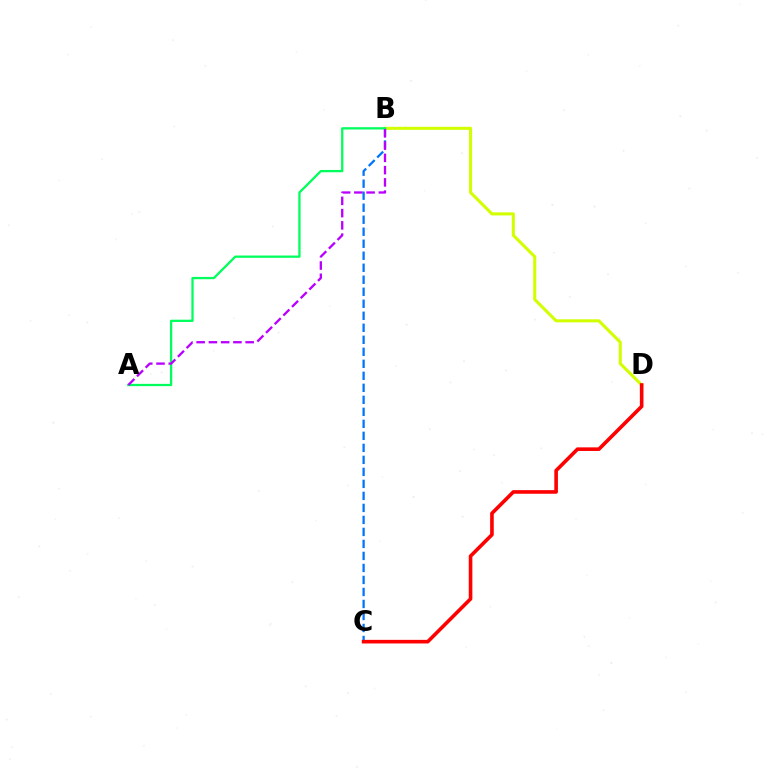{('B', 'D'): [{'color': '#d1ff00', 'line_style': 'solid', 'thickness': 2.2}], ('B', 'C'): [{'color': '#0074ff', 'line_style': 'dashed', 'thickness': 1.63}], ('A', 'B'): [{'color': '#00ff5c', 'line_style': 'solid', 'thickness': 1.64}, {'color': '#b900ff', 'line_style': 'dashed', 'thickness': 1.66}], ('C', 'D'): [{'color': '#ff0000', 'line_style': 'solid', 'thickness': 2.6}]}